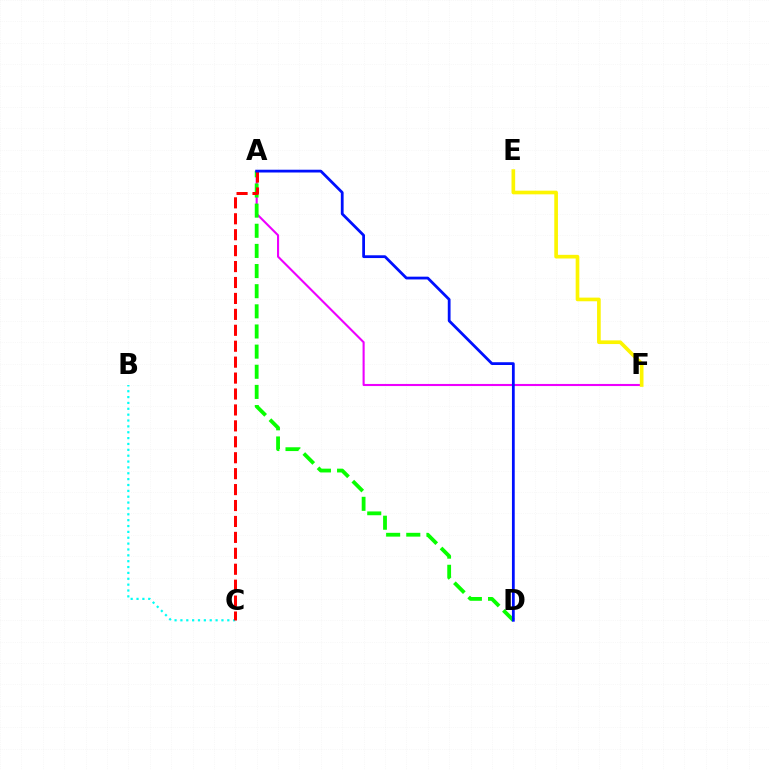{('A', 'F'): [{'color': '#ee00ff', 'line_style': 'solid', 'thickness': 1.51}], ('A', 'D'): [{'color': '#08ff00', 'line_style': 'dashed', 'thickness': 2.74}, {'color': '#0010ff', 'line_style': 'solid', 'thickness': 2.0}], ('B', 'C'): [{'color': '#00fff6', 'line_style': 'dotted', 'thickness': 1.59}], ('A', 'C'): [{'color': '#ff0000', 'line_style': 'dashed', 'thickness': 2.16}], ('E', 'F'): [{'color': '#fcf500', 'line_style': 'solid', 'thickness': 2.64}]}